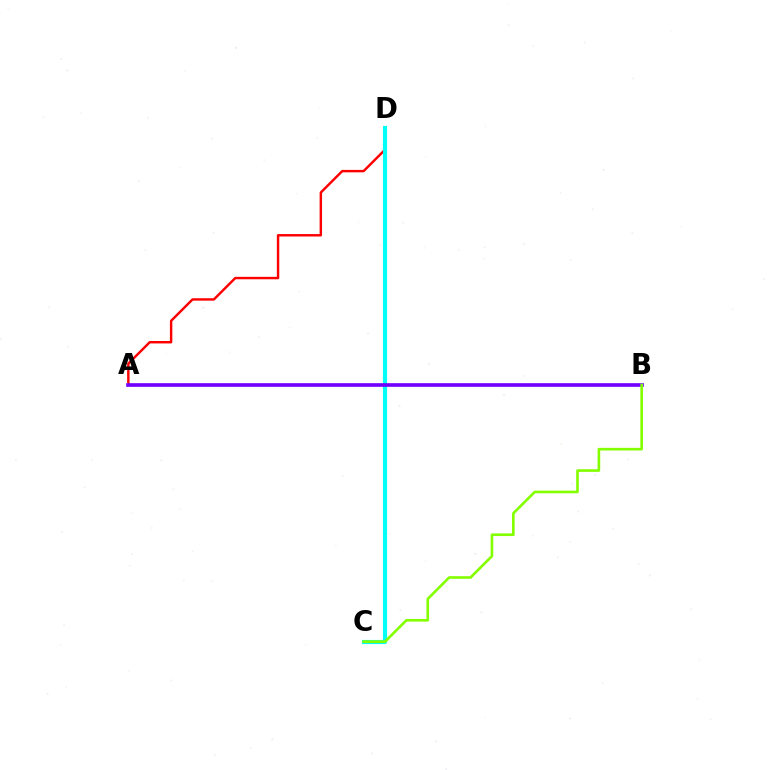{('A', 'D'): [{'color': '#ff0000', 'line_style': 'solid', 'thickness': 1.75}], ('C', 'D'): [{'color': '#00fff6', 'line_style': 'solid', 'thickness': 2.98}], ('A', 'B'): [{'color': '#7200ff', 'line_style': 'solid', 'thickness': 2.63}], ('B', 'C'): [{'color': '#84ff00', 'line_style': 'solid', 'thickness': 1.9}]}